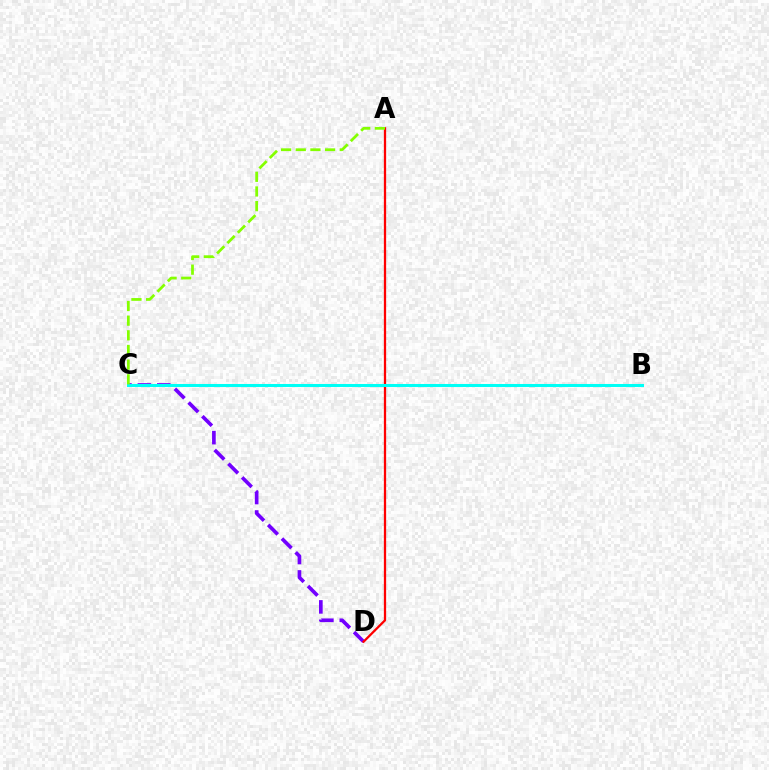{('C', 'D'): [{'color': '#7200ff', 'line_style': 'dashed', 'thickness': 2.64}], ('A', 'D'): [{'color': '#ff0000', 'line_style': 'solid', 'thickness': 1.64}], ('B', 'C'): [{'color': '#00fff6', 'line_style': 'solid', 'thickness': 2.19}], ('A', 'C'): [{'color': '#84ff00', 'line_style': 'dashed', 'thickness': 1.99}]}